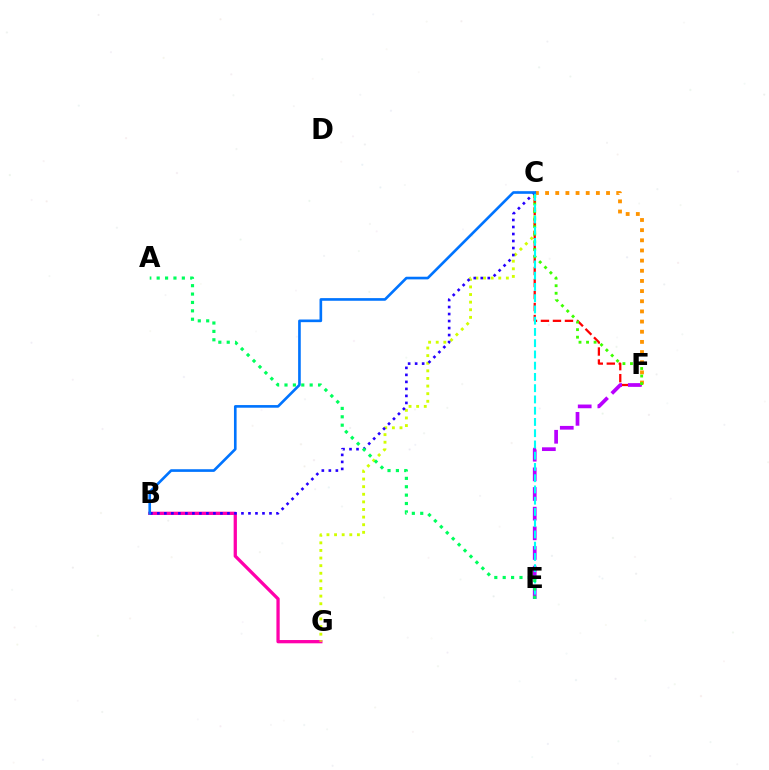{('B', 'G'): [{'color': '#ff00ac', 'line_style': 'solid', 'thickness': 2.36}], ('C', 'G'): [{'color': '#d1ff00', 'line_style': 'dotted', 'thickness': 2.07}], ('C', 'F'): [{'color': '#ff0000', 'line_style': 'dashed', 'thickness': 1.63}, {'color': '#ff9400', 'line_style': 'dotted', 'thickness': 2.76}, {'color': '#3dff00', 'line_style': 'dotted', 'thickness': 2.05}], ('E', 'F'): [{'color': '#b900ff', 'line_style': 'dashed', 'thickness': 2.67}], ('B', 'C'): [{'color': '#2500ff', 'line_style': 'dotted', 'thickness': 1.9}, {'color': '#0074ff', 'line_style': 'solid', 'thickness': 1.9}], ('C', 'E'): [{'color': '#00fff6', 'line_style': 'dashed', 'thickness': 1.53}], ('A', 'E'): [{'color': '#00ff5c', 'line_style': 'dotted', 'thickness': 2.28}]}